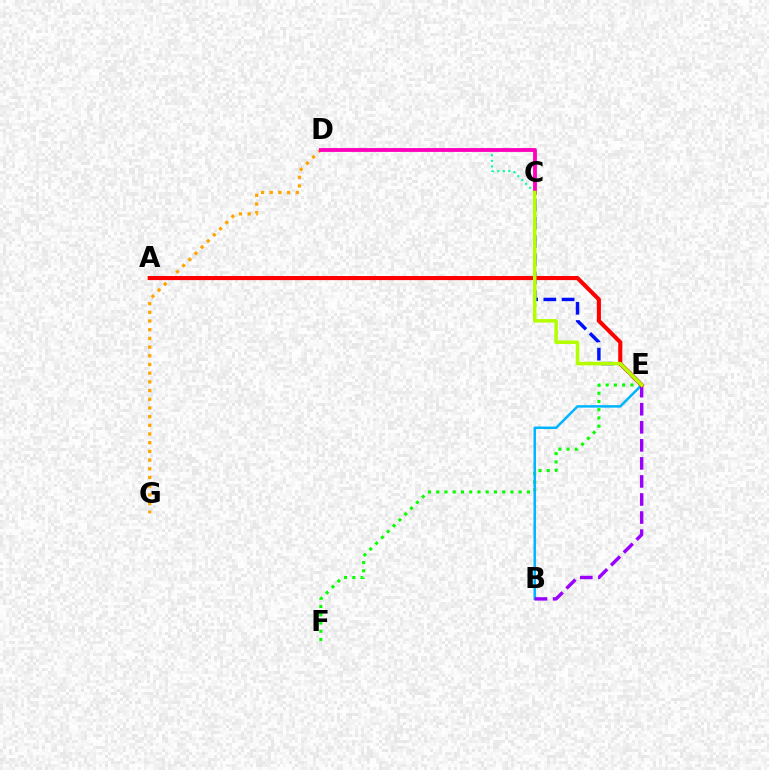{('C', 'D'): [{'color': '#00ff9d', 'line_style': 'dotted', 'thickness': 1.5}, {'color': '#ff00bd', 'line_style': 'solid', 'thickness': 2.75}], ('E', 'F'): [{'color': '#08ff00', 'line_style': 'dotted', 'thickness': 2.24}], ('D', 'G'): [{'color': '#ffa500', 'line_style': 'dotted', 'thickness': 2.36}], ('C', 'E'): [{'color': '#0010ff', 'line_style': 'dashed', 'thickness': 2.48}, {'color': '#b3ff00', 'line_style': 'solid', 'thickness': 2.53}], ('B', 'E'): [{'color': '#00b5ff', 'line_style': 'solid', 'thickness': 1.8}, {'color': '#9b00ff', 'line_style': 'dashed', 'thickness': 2.45}], ('A', 'E'): [{'color': '#ff0000', 'line_style': 'solid', 'thickness': 2.94}]}